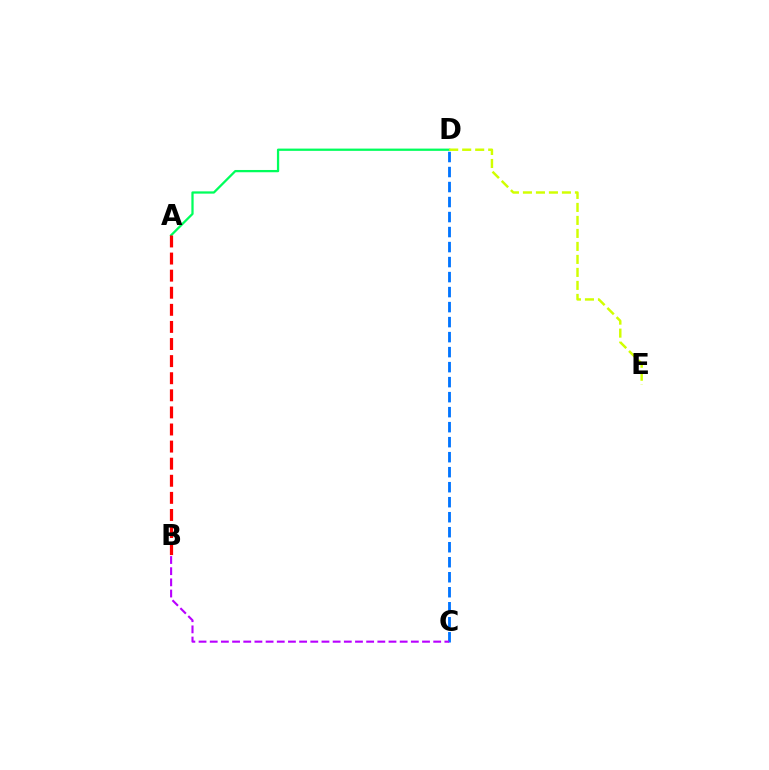{('A', 'D'): [{'color': '#00ff5c', 'line_style': 'solid', 'thickness': 1.63}], ('D', 'E'): [{'color': '#d1ff00', 'line_style': 'dashed', 'thickness': 1.77}], ('C', 'D'): [{'color': '#0074ff', 'line_style': 'dashed', 'thickness': 2.04}], ('A', 'B'): [{'color': '#ff0000', 'line_style': 'dashed', 'thickness': 2.32}], ('B', 'C'): [{'color': '#b900ff', 'line_style': 'dashed', 'thickness': 1.52}]}